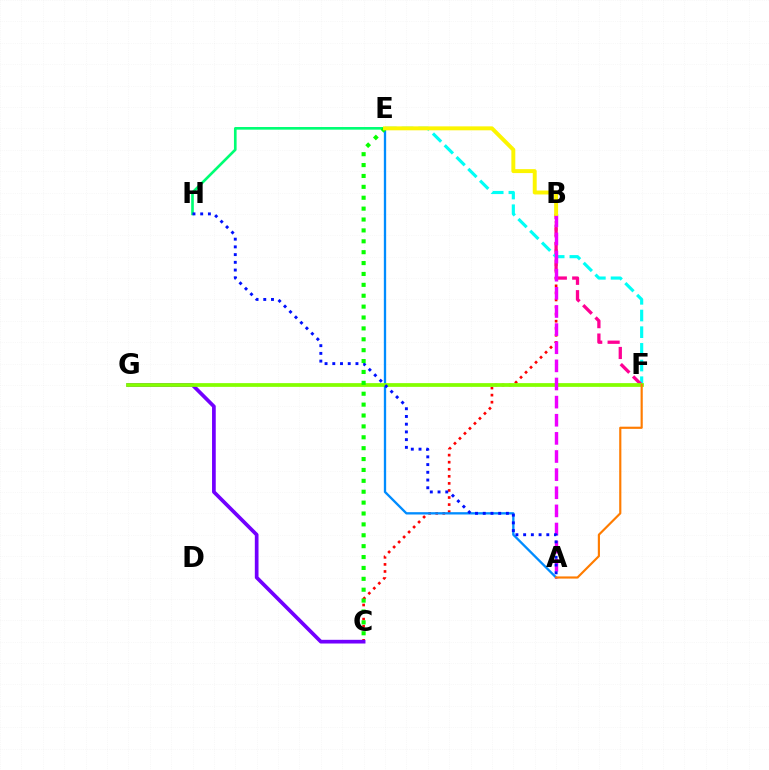{('B', 'C'): [{'color': '#ff0000', 'line_style': 'dotted', 'thickness': 1.92}], ('C', 'G'): [{'color': '#7200ff', 'line_style': 'solid', 'thickness': 2.66}], ('E', 'F'): [{'color': '#00fff6', 'line_style': 'dashed', 'thickness': 2.27}], ('B', 'F'): [{'color': '#ff0094', 'line_style': 'dashed', 'thickness': 2.36}], ('A', 'E'): [{'color': '#008cff', 'line_style': 'solid', 'thickness': 1.67}], ('F', 'G'): [{'color': '#84ff00', 'line_style': 'solid', 'thickness': 2.69}], ('A', 'B'): [{'color': '#ee00ff', 'line_style': 'dashed', 'thickness': 2.46}], ('E', 'H'): [{'color': '#00ff74', 'line_style': 'solid', 'thickness': 1.91}], ('A', 'H'): [{'color': '#0010ff', 'line_style': 'dotted', 'thickness': 2.1}], ('C', 'E'): [{'color': '#08ff00', 'line_style': 'dotted', 'thickness': 2.96}], ('B', 'E'): [{'color': '#fcf500', 'line_style': 'solid', 'thickness': 2.84}], ('A', 'F'): [{'color': '#ff7c00', 'line_style': 'solid', 'thickness': 1.56}]}